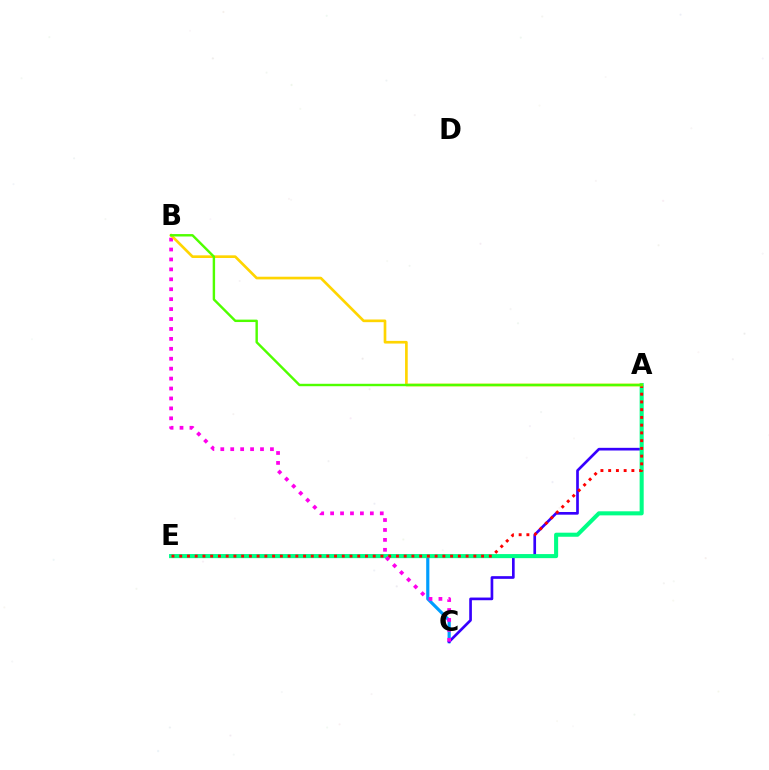{('C', 'E'): [{'color': '#009eff', 'line_style': 'solid', 'thickness': 2.29}], ('A', 'C'): [{'color': '#3700ff', 'line_style': 'solid', 'thickness': 1.93}], ('A', 'E'): [{'color': '#00ff86', 'line_style': 'solid', 'thickness': 2.93}, {'color': '#ff0000', 'line_style': 'dotted', 'thickness': 2.1}], ('B', 'C'): [{'color': '#ff00ed', 'line_style': 'dotted', 'thickness': 2.7}], ('A', 'B'): [{'color': '#ffd500', 'line_style': 'solid', 'thickness': 1.92}, {'color': '#4fff00', 'line_style': 'solid', 'thickness': 1.74}]}